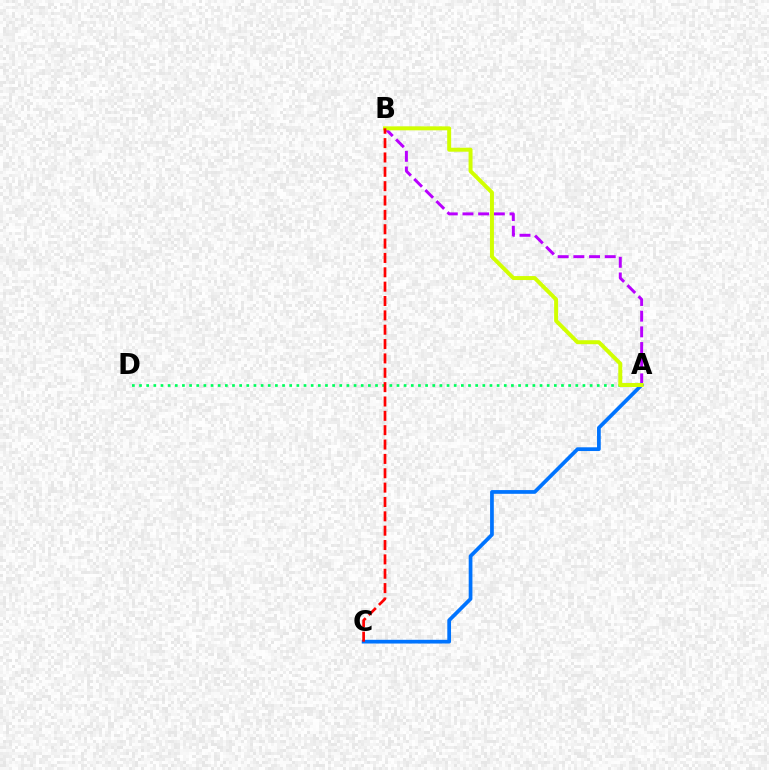{('A', 'D'): [{'color': '#00ff5c', 'line_style': 'dotted', 'thickness': 1.94}], ('A', 'B'): [{'color': '#b900ff', 'line_style': 'dashed', 'thickness': 2.13}, {'color': '#d1ff00', 'line_style': 'solid', 'thickness': 2.85}], ('A', 'C'): [{'color': '#0074ff', 'line_style': 'solid', 'thickness': 2.68}], ('B', 'C'): [{'color': '#ff0000', 'line_style': 'dashed', 'thickness': 1.95}]}